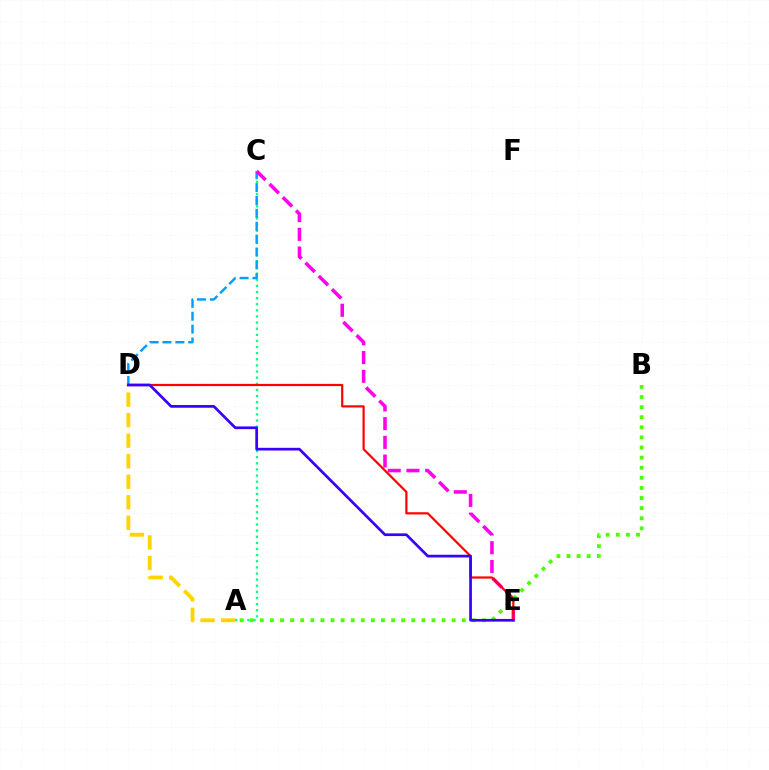{('A', 'C'): [{'color': '#00ff86', 'line_style': 'dotted', 'thickness': 1.66}], ('C', 'D'): [{'color': '#009eff', 'line_style': 'dashed', 'thickness': 1.75}], ('C', 'E'): [{'color': '#ff00ed', 'line_style': 'dashed', 'thickness': 2.54}], ('D', 'E'): [{'color': '#ff0000', 'line_style': 'solid', 'thickness': 1.58}, {'color': '#3700ff', 'line_style': 'solid', 'thickness': 1.95}], ('A', 'B'): [{'color': '#4fff00', 'line_style': 'dotted', 'thickness': 2.74}], ('A', 'D'): [{'color': '#ffd500', 'line_style': 'dashed', 'thickness': 2.79}]}